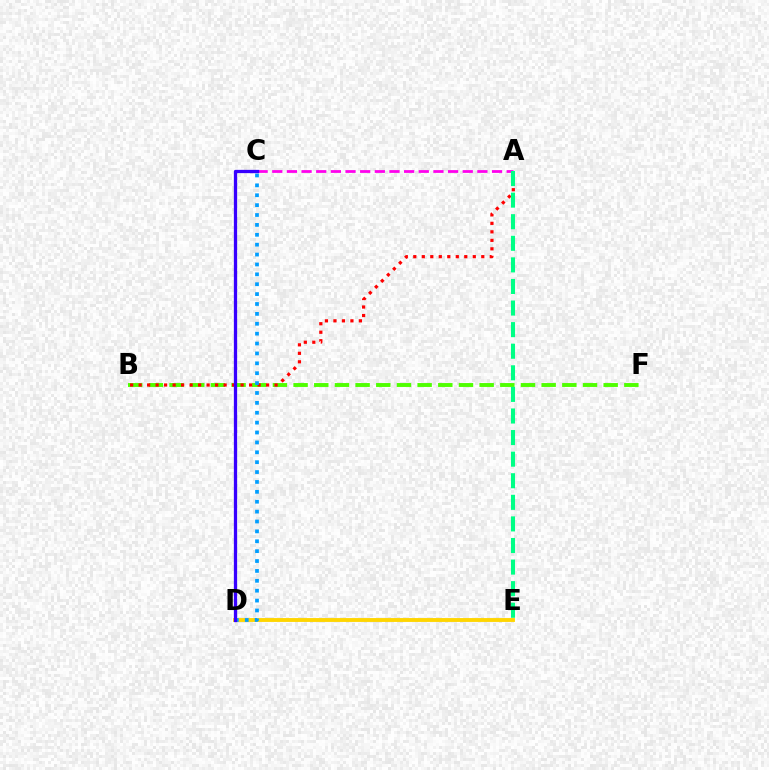{('B', 'F'): [{'color': '#4fff00', 'line_style': 'dashed', 'thickness': 2.81}], ('A', 'B'): [{'color': '#ff0000', 'line_style': 'dotted', 'thickness': 2.31}], ('A', 'C'): [{'color': '#ff00ed', 'line_style': 'dashed', 'thickness': 1.99}], ('A', 'E'): [{'color': '#00ff86', 'line_style': 'dashed', 'thickness': 2.93}], ('D', 'E'): [{'color': '#ffd500', 'line_style': 'solid', 'thickness': 2.78}], ('C', 'D'): [{'color': '#009eff', 'line_style': 'dotted', 'thickness': 2.69}, {'color': '#3700ff', 'line_style': 'solid', 'thickness': 2.36}]}